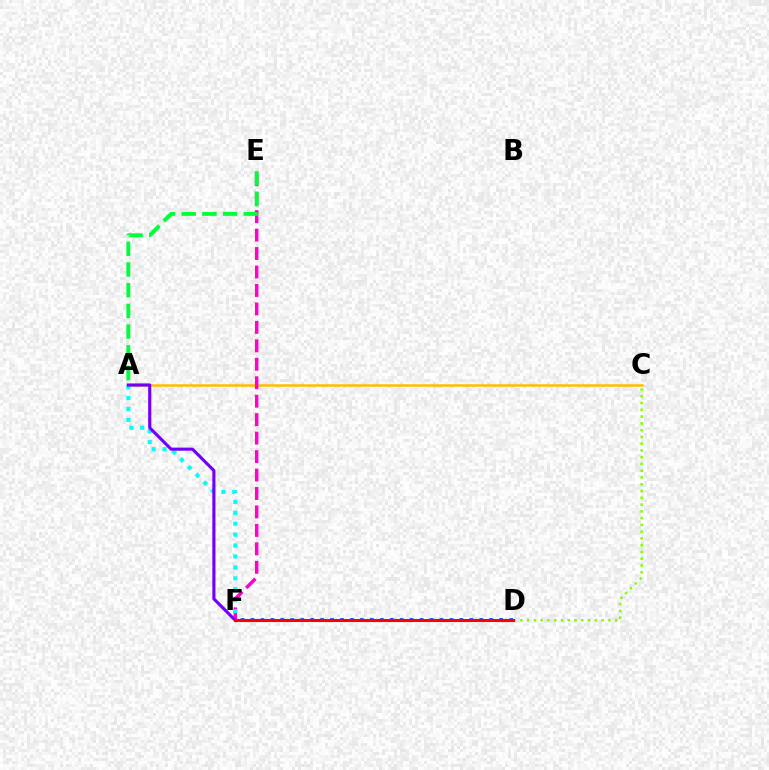{('A', 'C'): [{'color': '#ffbd00', 'line_style': 'solid', 'thickness': 1.81}], ('D', 'F'): [{'color': '#004bff', 'line_style': 'dotted', 'thickness': 2.7}, {'color': '#ff0000', 'line_style': 'solid', 'thickness': 2.2}], ('E', 'F'): [{'color': '#ff00cf', 'line_style': 'dashed', 'thickness': 2.51}], ('A', 'F'): [{'color': '#00fff6', 'line_style': 'dotted', 'thickness': 2.97}, {'color': '#7200ff', 'line_style': 'solid', 'thickness': 2.24}], ('C', 'D'): [{'color': '#84ff00', 'line_style': 'dotted', 'thickness': 1.84}], ('A', 'E'): [{'color': '#00ff39', 'line_style': 'dashed', 'thickness': 2.81}]}